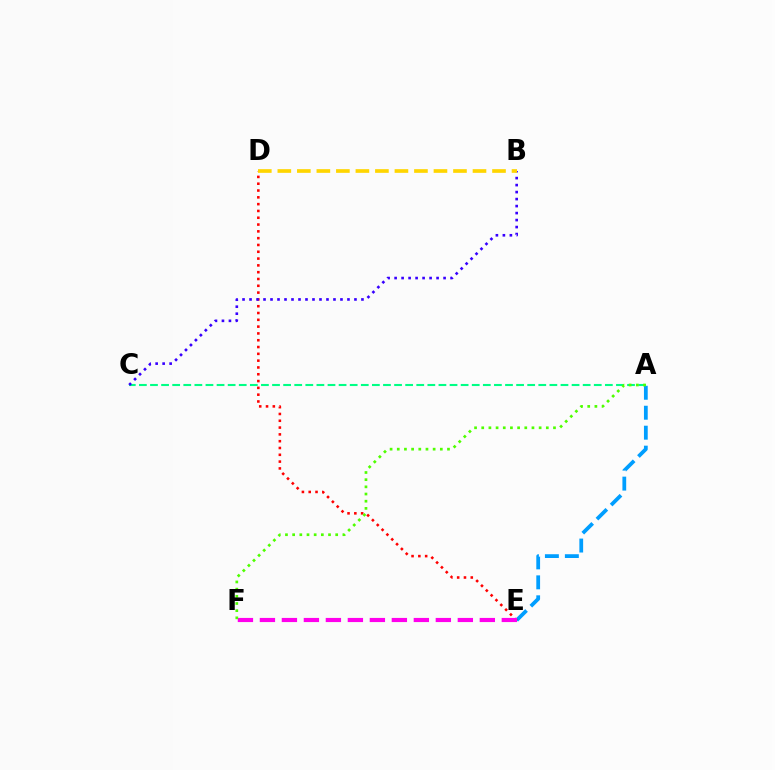{('A', 'E'): [{'color': '#009eff', 'line_style': 'dashed', 'thickness': 2.71}], ('D', 'E'): [{'color': '#ff0000', 'line_style': 'dotted', 'thickness': 1.85}], ('A', 'C'): [{'color': '#00ff86', 'line_style': 'dashed', 'thickness': 1.51}], ('B', 'C'): [{'color': '#3700ff', 'line_style': 'dotted', 'thickness': 1.9}], ('E', 'F'): [{'color': '#ff00ed', 'line_style': 'dashed', 'thickness': 2.99}], ('A', 'F'): [{'color': '#4fff00', 'line_style': 'dotted', 'thickness': 1.95}], ('B', 'D'): [{'color': '#ffd500', 'line_style': 'dashed', 'thickness': 2.65}]}